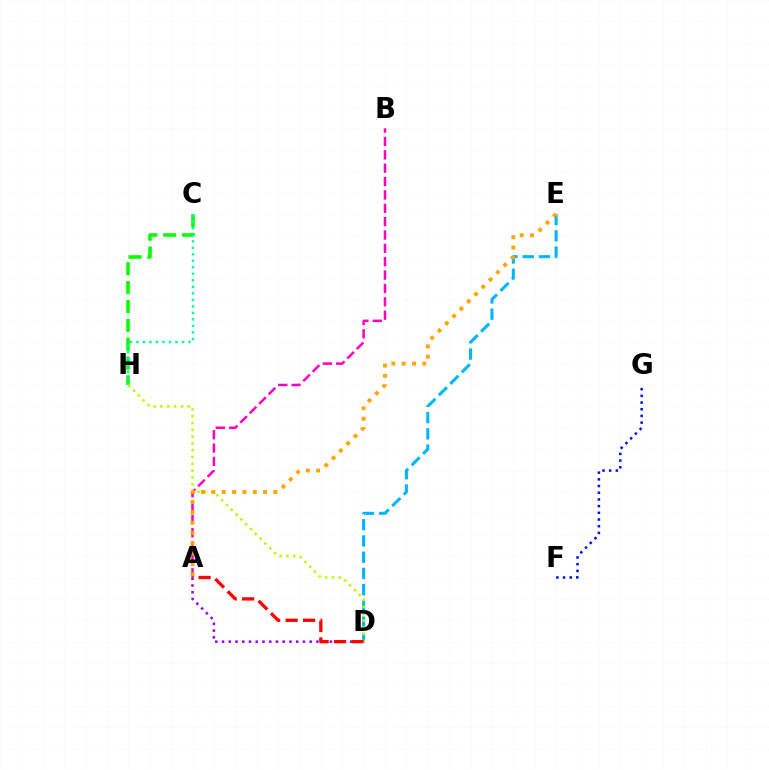{('C', 'H'): [{'color': '#08ff00', 'line_style': 'dashed', 'thickness': 2.56}, {'color': '#00ff9d', 'line_style': 'dotted', 'thickness': 1.77}], ('D', 'E'): [{'color': '#00b5ff', 'line_style': 'dashed', 'thickness': 2.21}], ('A', 'B'): [{'color': '#ff00bd', 'line_style': 'dashed', 'thickness': 1.82}], ('D', 'H'): [{'color': '#b3ff00', 'line_style': 'dotted', 'thickness': 1.85}], ('A', 'D'): [{'color': '#9b00ff', 'line_style': 'dotted', 'thickness': 1.83}, {'color': '#ff0000', 'line_style': 'dashed', 'thickness': 2.37}], ('A', 'E'): [{'color': '#ffa500', 'line_style': 'dotted', 'thickness': 2.81}], ('F', 'G'): [{'color': '#0010ff', 'line_style': 'dotted', 'thickness': 1.82}]}